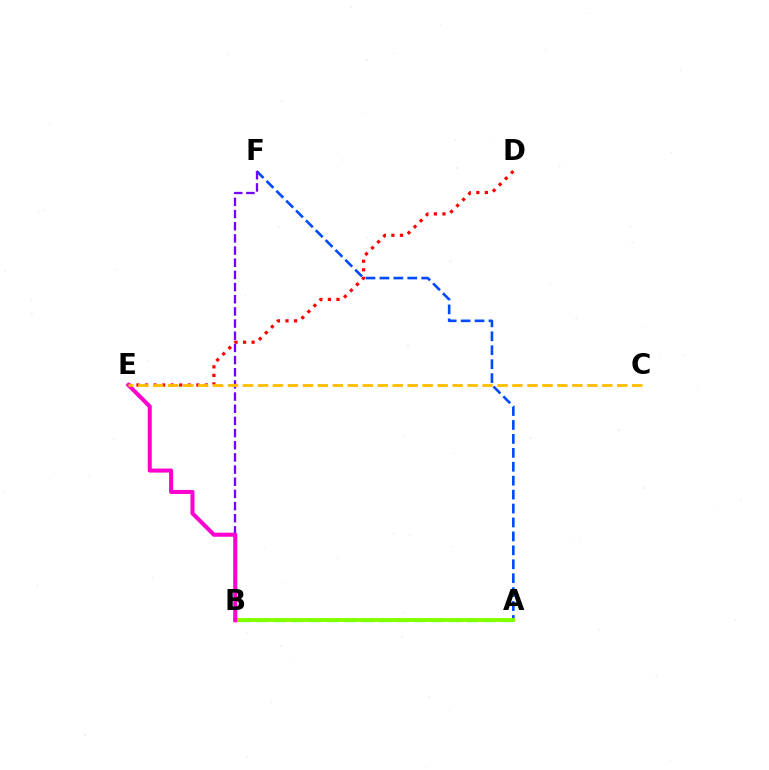{('A', 'B'): [{'color': '#00ff39', 'line_style': 'dashed', 'thickness': 2.38}, {'color': '#00fff6', 'line_style': 'dotted', 'thickness': 2.66}, {'color': '#84ff00', 'line_style': 'solid', 'thickness': 2.83}], ('D', 'E'): [{'color': '#ff0000', 'line_style': 'dotted', 'thickness': 2.32}], ('A', 'F'): [{'color': '#004bff', 'line_style': 'dashed', 'thickness': 1.89}], ('B', 'F'): [{'color': '#7200ff', 'line_style': 'dashed', 'thickness': 1.65}], ('B', 'E'): [{'color': '#ff00cf', 'line_style': 'solid', 'thickness': 2.91}], ('C', 'E'): [{'color': '#ffbd00', 'line_style': 'dashed', 'thickness': 2.03}]}